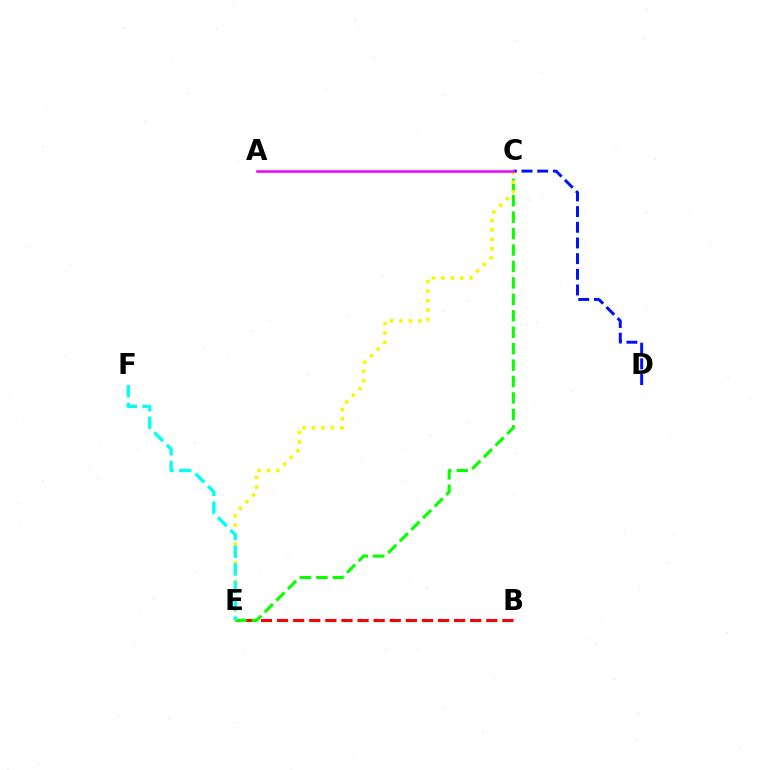{('B', 'E'): [{'color': '#ff0000', 'line_style': 'dashed', 'thickness': 2.19}], ('C', 'D'): [{'color': '#0010ff', 'line_style': 'dashed', 'thickness': 2.13}], ('C', 'E'): [{'color': '#08ff00', 'line_style': 'dashed', 'thickness': 2.23}, {'color': '#fcf500', 'line_style': 'dotted', 'thickness': 2.56}], ('A', 'C'): [{'color': '#ee00ff', 'line_style': 'solid', 'thickness': 1.82}], ('E', 'F'): [{'color': '#00fff6', 'line_style': 'dashed', 'thickness': 2.4}]}